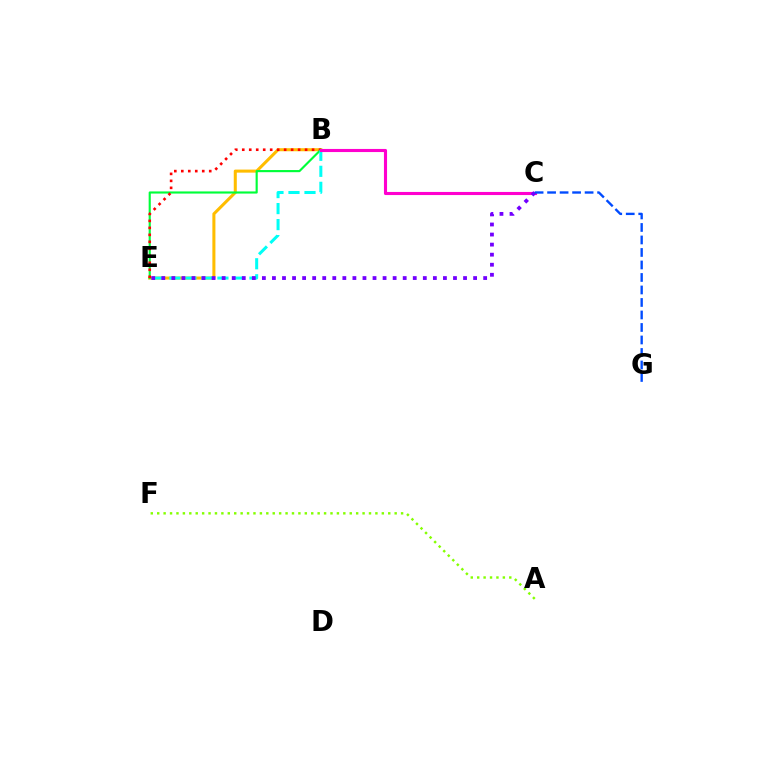{('B', 'E'): [{'color': '#ffbd00', 'line_style': 'solid', 'thickness': 2.19}, {'color': '#00ff39', 'line_style': 'solid', 'thickness': 1.54}, {'color': '#ff0000', 'line_style': 'dotted', 'thickness': 1.9}, {'color': '#00fff6', 'line_style': 'dashed', 'thickness': 2.17}], ('A', 'F'): [{'color': '#84ff00', 'line_style': 'dotted', 'thickness': 1.74}], ('B', 'C'): [{'color': '#ff00cf', 'line_style': 'solid', 'thickness': 2.24}], ('C', 'E'): [{'color': '#7200ff', 'line_style': 'dotted', 'thickness': 2.73}], ('C', 'G'): [{'color': '#004bff', 'line_style': 'dashed', 'thickness': 1.7}]}